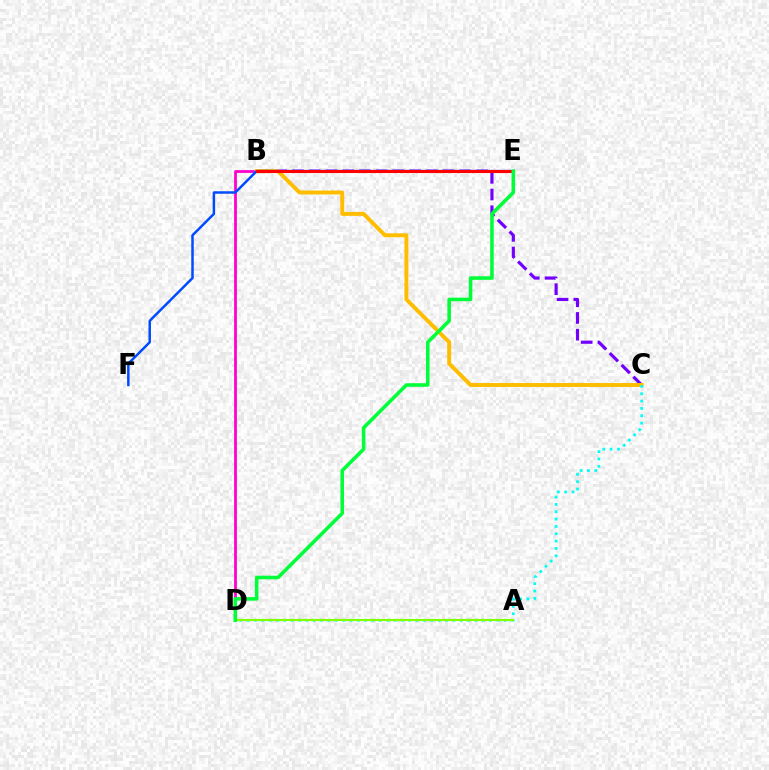{('B', 'C'): [{'color': '#7200ff', 'line_style': 'dashed', 'thickness': 2.27}, {'color': '#ffbd00', 'line_style': 'solid', 'thickness': 2.84}], ('B', 'D'): [{'color': '#ff00cf', 'line_style': 'solid', 'thickness': 2.01}], ('E', 'F'): [{'color': '#004bff', 'line_style': 'solid', 'thickness': 1.79}], ('C', 'D'): [{'color': '#00fff6', 'line_style': 'dotted', 'thickness': 2.0}], ('B', 'E'): [{'color': '#ff0000', 'line_style': 'solid', 'thickness': 2.2}], ('A', 'D'): [{'color': '#84ff00', 'line_style': 'solid', 'thickness': 1.56}], ('D', 'E'): [{'color': '#00ff39', 'line_style': 'solid', 'thickness': 2.56}]}